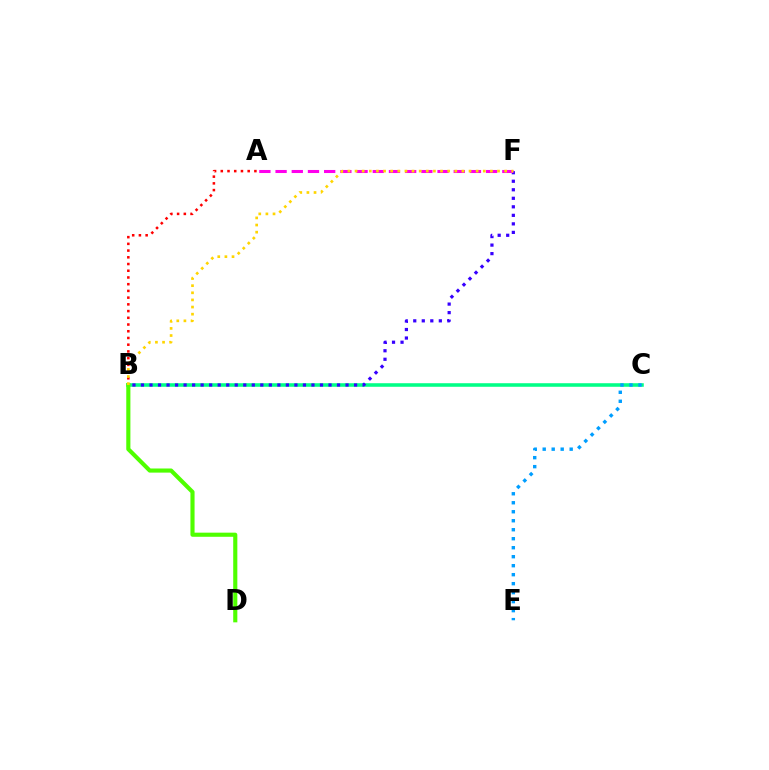{('B', 'C'): [{'color': '#00ff86', 'line_style': 'solid', 'thickness': 2.56}], ('A', 'B'): [{'color': '#ff0000', 'line_style': 'dotted', 'thickness': 1.83}], ('B', 'D'): [{'color': '#4fff00', 'line_style': 'solid', 'thickness': 2.97}], ('C', 'E'): [{'color': '#009eff', 'line_style': 'dotted', 'thickness': 2.44}], ('B', 'F'): [{'color': '#3700ff', 'line_style': 'dotted', 'thickness': 2.32}, {'color': '#ffd500', 'line_style': 'dotted', 'thickness': 1.94}], ('A', 'F'): [{'color': '#ff00ed', 'line_style': 'dashed', 'thickness': 2.2}]}